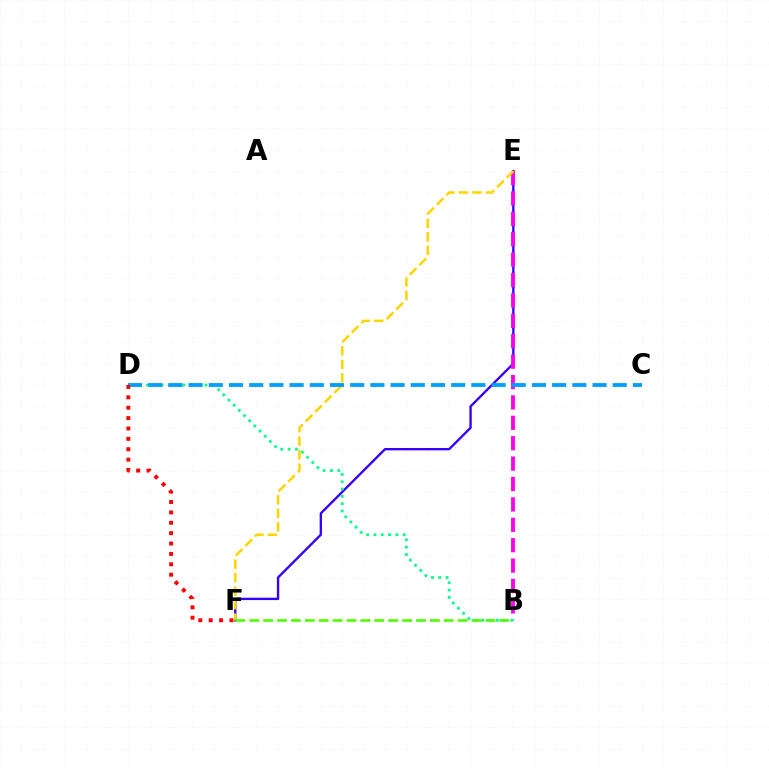{('E', 'F'): [{'color': '#3700ff', 'line_style': 'solid', 'thickness': 1.71}, {'color': '#ffd500', 'line_style': 'dashed', 'thickness': 1.83}], ('B', 'E'): [{'color': '#ff00ed', 'line_style': 'dashed', 'thickness': 2.77}], ('B', 'D'): [{'color': '#00ff86', 'line_style': 'dotted', 'thickness': 1.99}], ('C', 'D'): [{'color': '#009eff', 'line_style': 'dashed', 'thickness': 2.74}], ('D', 'F'): [{'color': '#ff0000', 'line_style': 'dotted', 'thickness': 2.82}], ('B', 'F'): [{'color': '#4fff00', 'line_style': 'dashed', 'thickness': 1.89}]}